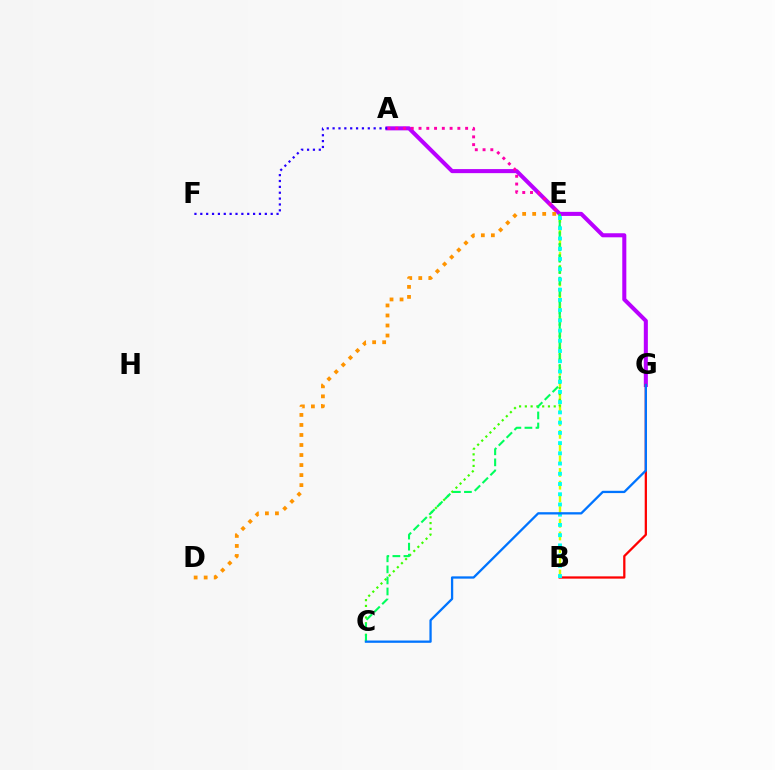{('B', 'E'): [{'color': '#d1ff00', 'line_style': 'dashed', 'thickness': 1.73}, {'color': '#00fff6', 'line_style': 'dotted', 'thickness': 2.78}], ('A', 'G'): [{'color': '#b900ff', 'line_style': 'solid', 'thickness': 2.92}], ('C', 'E'): [{'color': '#3dff00', 'line_style': 'dotted', 'thickness': 1.57}, {'color': '#00ff5c', 'line_style': 'dashed', 'thickness': 1.5}], ('A', 'F'): [{'color': '#2500ff', 'line_style': 'dotted', 'thickness': 1.59}], ('B', 'G'): [{'color': '#ff0000', 'line_style': 'solid', 'thickness': 1.63}], ('A', 'E'): [{'color': '#ff00ac', 'line_style': 'dotted', 'thickness': 2.11}], ('D', 'E'): [{'color': '#ff9400', 'line_style': 'dotted', 'thickness': 2.72}], ('C', 'G'): [{'color': '#0074ff', 'line_style': 'solid', 'thickness': 1.65}]}